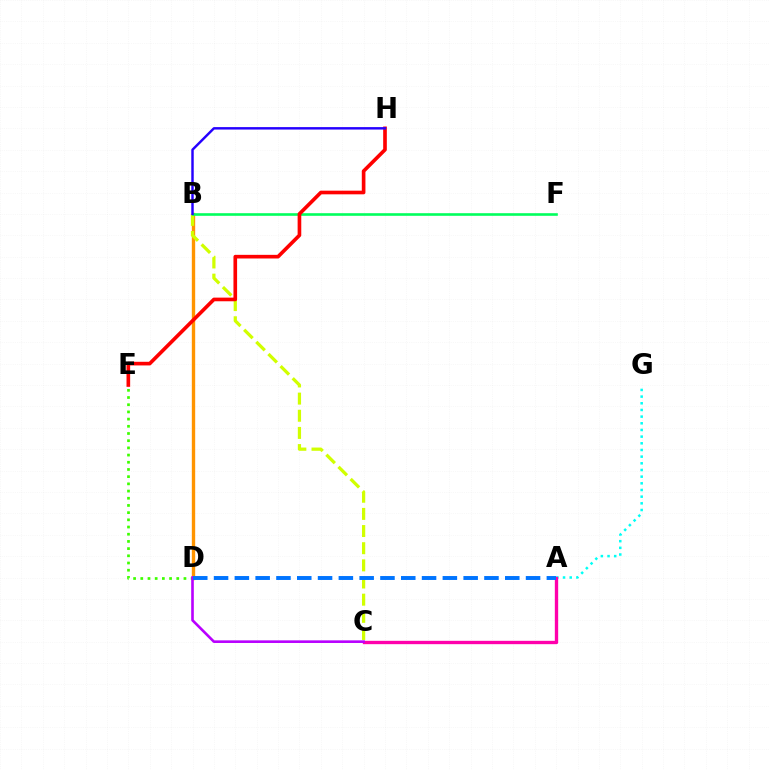{('A', 'G'): [{'color': '#00fff6', 'line_style': 'dotted', 'thickness': 1.81}], ('A', 'C'): [{'color': '#ff00ac', 'line_style': 'solid', 'thickness': 2.41}], ('B', 'D'): [{'color': '#ff9400', 'line_style': 'solid', 'thickness': 2.42}], ('B', 'C'): [{'color': '#d1ff00', 'line_style': 'dashed', 'thickness': 2.33}], ('B', 'F'): [{'color': '#00ff5c', 'line_style': 'solid', 'thickness': 1.88}], ('E', 'H'): [{'color': '#ff0000', 'line_style': 'solid', 'thickness': 2.63}], ('D', 'E'): [{'color': '#3dff00', 'line_style': 'dotted', 'thickness': 1.95}], ('B', 'H'): [{'color': '#2500ff', 'line_style': 'solid', 'thickness': 1.76}], ('C', 'D'): [{'color': '#b900ff', 'line_style': 'solid', 'thickness': 1.89}], ('A', 'D'): [{'color': '#0074ff', 'line_style': 'dashed', 'thickness': 2.83}]}